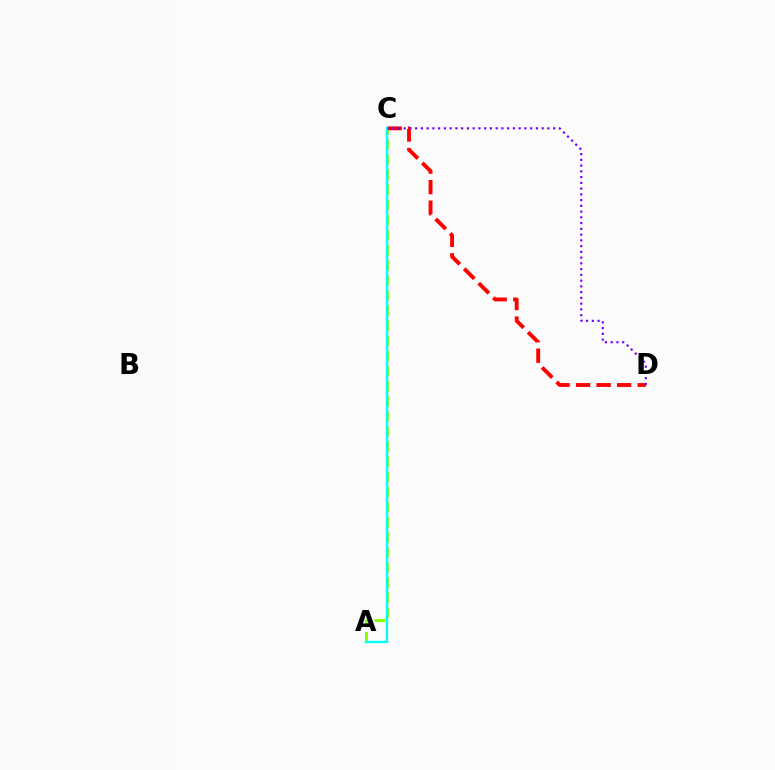{('A', 'C'): [{'color': '#84ff00', 'line_style': 'dashed', 'thickness': 2.05}, {'color': '#00fff6', 'line_style': 'solid', 'thickness': 1.66}], ('C', 'D'): [{'color': '#ff0000', 'line_style': 'dashed', 'thickness': 2.79}, {'color': '#7200ff', 'line_style': 'dotted', 'thickness': 1.56}]}